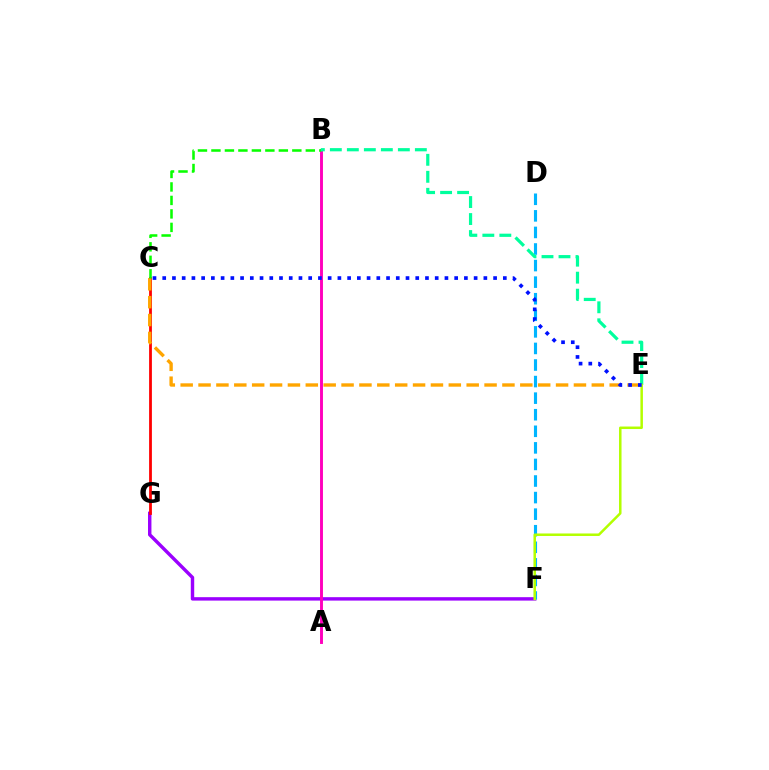{('F', 'G'): [{'color': '#9b00ff', 'line_style': 'solid', 'thickness': 2.46}], ('C', 'G'): [{'color': '#ff0000', 'line_style': 'solid', 'thickness': 2.01}], ('D', 'F'): [{'color': '#00b5ff', 'line_style': 'dashed', 'thickness': 2.25}], ('A', 'B'): [{'color': '#ff00bd', 'line_style': 'solid', 'thickness': 2.1}], ('C', 'E'): [{'color': '#ffa500', 'line_style': 'dashed', 'thickness': 2.43}, {'color': '#0010ff', 'line_style': 'dotted', 'thickness': 2.64}], ('B', 'C'): [{'color': '#08ff00', 'line_style': 'dashed', 'thickness': 1.83}], ('B', 'E'): [{'color': '#00ff9d', 'line_style': 'dashed', 'thickness': 2.31}], ('E', 'F'): [{'color': '#b3ff00', 'line_style': 'solid', 'thickness': 1.8}]}